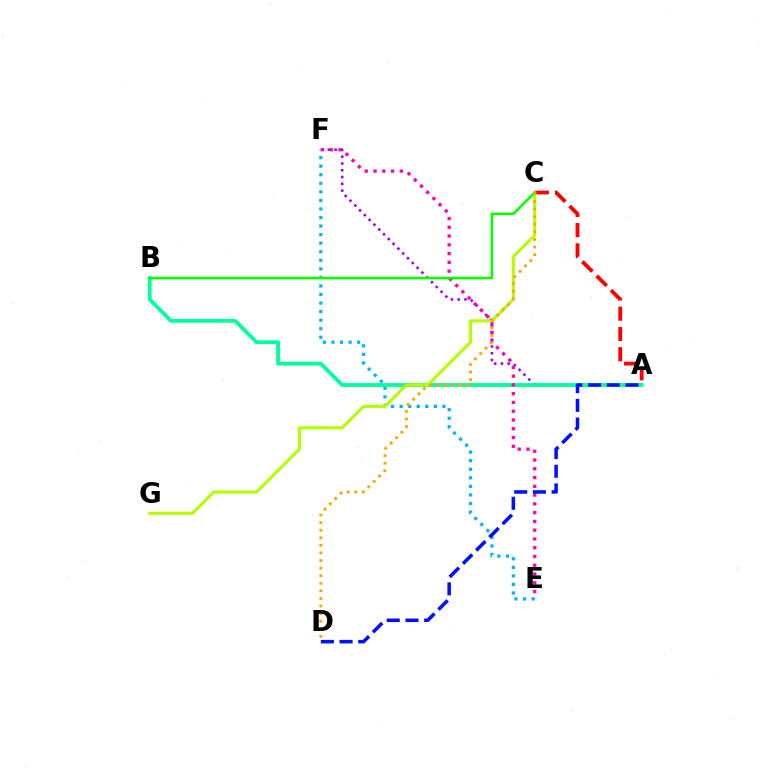{('A', 'F'): [{'color': '#9b00ff', 'line_style': 'dotted', 'thickness': 1.84}], ('A', 'C'): [{'color': '#ff0000', 'line_style': 'dashed', 'thickness': 2.75}], ('A', 'B'): [{'color': '#00ff9d', 'line_style': 'solid', 'thickness': 2.73}], ('E', 'F'): [{'color': '#00b5ff', 'line_style': 'dotted', 'thickness': 2.32}, {'color': '#ff00bd', 'line_style': 'dotted', 'thickness': 2.38}], ('A', 'D'): [{'color': '#0010ff', 'line_style': 'dashed', 'thickness': 2.54}], ('C', 'G'): [{'color': '#b3ff00', 'line_style': 'solid', 'thickness': 2.21}], ('B', 'C'): [{'color': '#08ff00', 'line_style': 'solid', 'thickness': 1.86}], ('C', 'D'): [{'color': '#ffa500', 'line_style': 'dotted', 'thickness': 2.06}]}